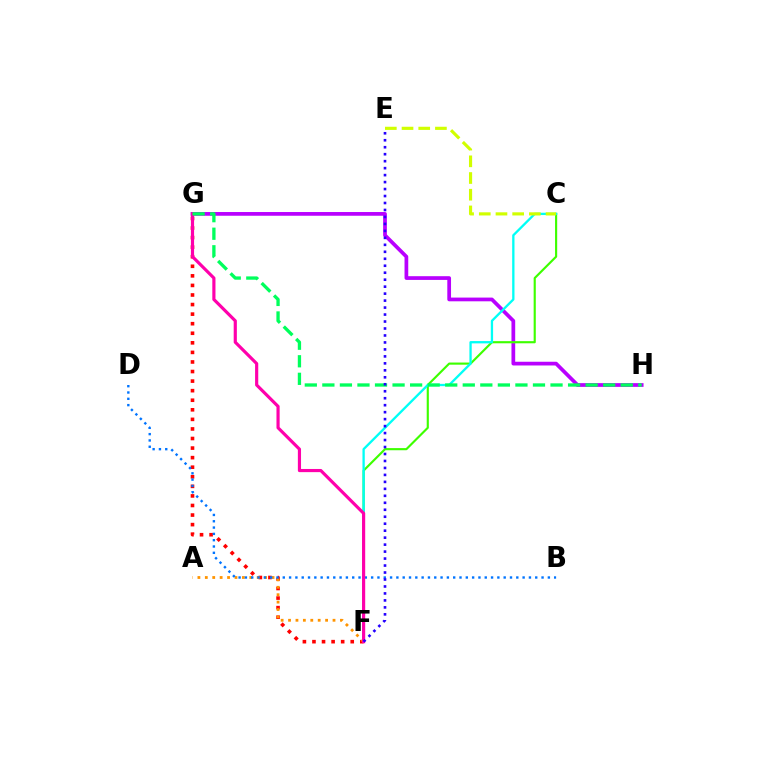{('G', 'H'): [{'color': '#b900ff', 'line_style': 'solid', 'thickness': 2.68}, {'color': '#00ff5c', 'line_style': 'dashed', 'thickness': 2.38}], ('C', 'F'): [{'color': '#3dff00', 'line_style': 'solid', 'thickness': 1.54}, {'color': '#00fff6', 'line_style': 'solid', 'thickness': 1.66}], ('F', 'G'): [{'color': '#ff0000', 'line_style': 'dotted', 'thickness': 2.6}, {'color': '#ff00ac', 'line_style': 'solid', 'thickness': 2.28}], ('A', 'F'): [{'color': '#ff9400', 'line_style': 'dotted', 'thickness': 2.01}], ('B', 'D'): [{'color': '#0074ff', 'line_style': 'dotted', 'thickness': 1.71}], ('C', 'E'): [{'color': '#d1ff00', 'line_style': 'dashed', 'thickness': 2.27}], ('E', 'F'): [{'color': '#2500ff', 'line_style': 'dotted', 'thickness': 1.89}]}